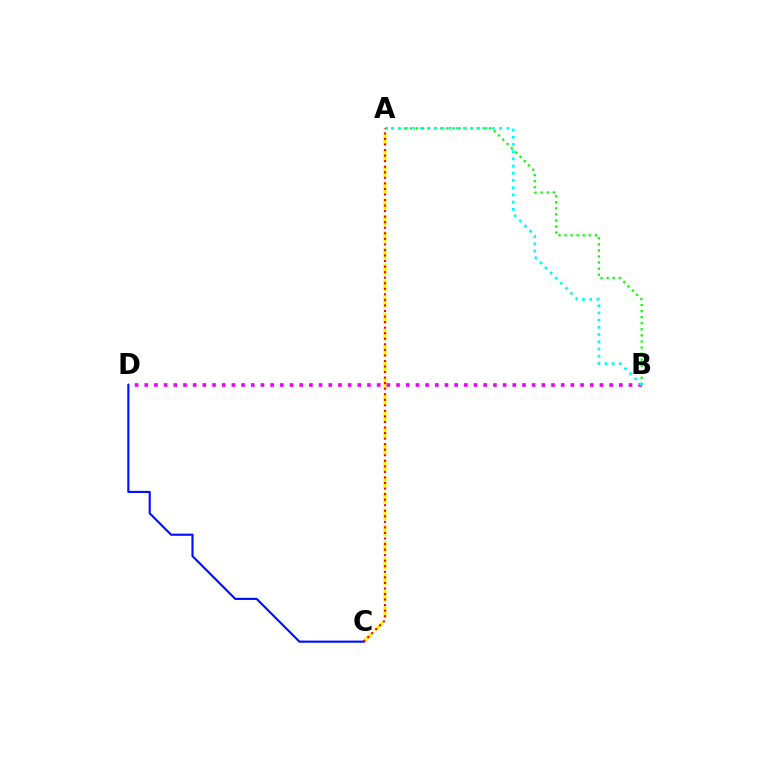{('A', 'B'): [{'color': '#08ff00', 'line_style': 'dotted', 'thickness': 1.65}, {'color': '#00fff6', 'line_style': 'dotted', 'thickness': 1.96}], ('A', 'C'): [{'color': '#fcf500', 'line_style': 'dashed', 'thickness': 2.22}, {'color': '#ff0000', 'line_style': 'dotted', 'thickness': 1.51}], ('B', 'D'): [{'color': '#ee00ff', 'line_style': 'dotted', 'thickness': 2.63}], ('C', 'D'): [{'color': '#0010ff', 'line_style': 'solid', 'thickness': 1.54}]}